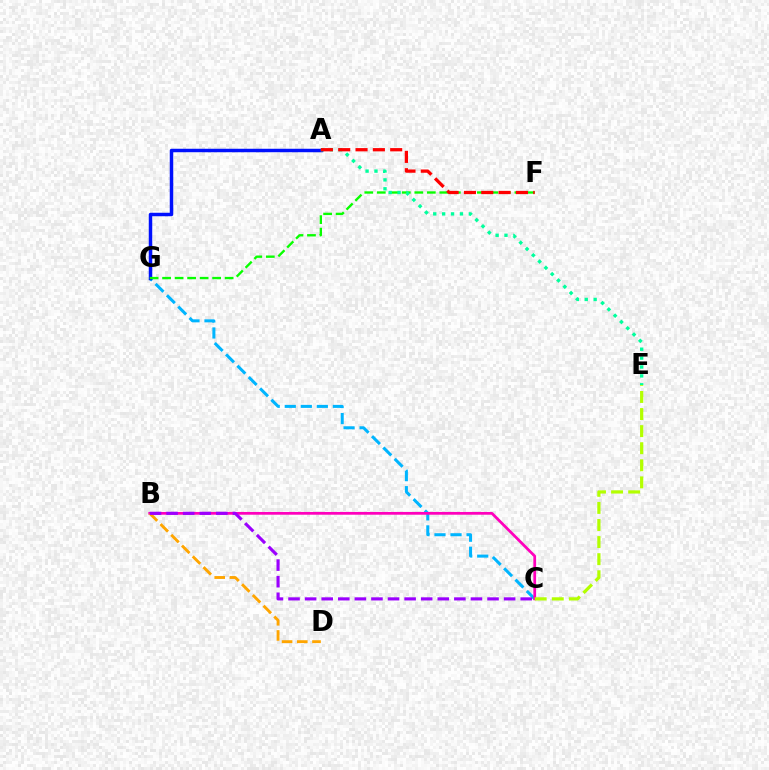{('C', 'G'): [{'color': '#00b5ff', 'line_style': 'dashed', 'thickness': 2.18}], ('A', 'G'): [{'color': '#0010ff', 'line_style': 'solid', 'thickness': 2.5}], ('F', 'G'): [{'color': '#08ff00', 'line_style': 'dashed', 'thickness': 1.7}], ('B', 'C'): [{'color': '#ff00bd', 'line_style': 'solid', 'thickness': 1.99}, {'color': '#9b00ff', 'line_style': 'dashed', 'thickness': 2.25}], ('B', 'D'): [{'color': '#ffa500', 'line_style': 'dashed', 'thickness': 2.07}], ('A', 'E'): [{'color': '#00ff9d', 'line_style': 'dotted', 'thickness': 2.42}], ('A', 'F'): [{'color': '#ff0000', 'line_style': 'dashed', 'thickness': 2.35}], ('C', 'E'): [{'color': '#b3ff00', 'line_style': 'dashed', 'thickness': 2.32}]}